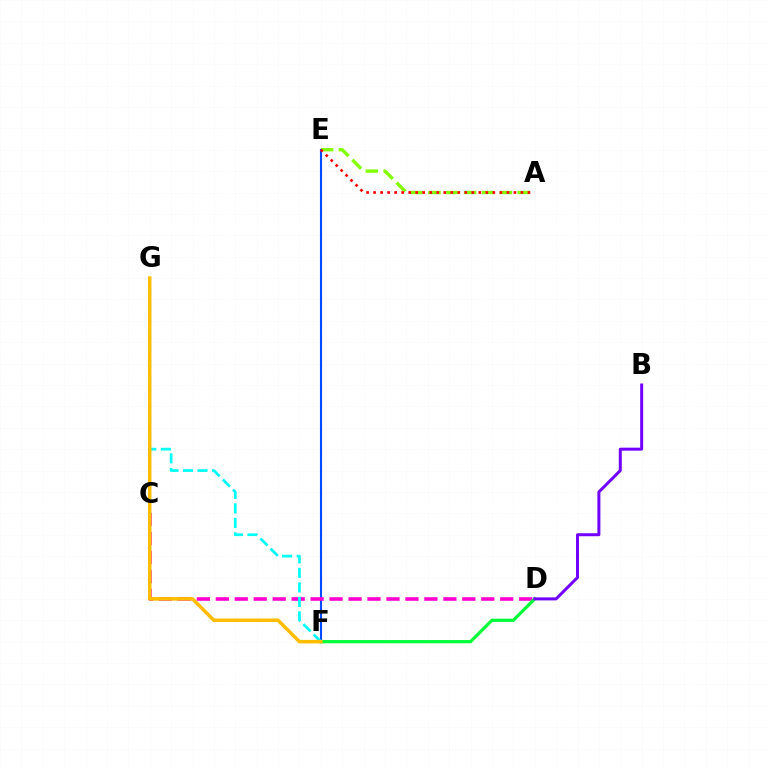{('A', 'E'): [{'color': '#84ff00', 'line_style': 'dashed', 'thickness': 2.43}, {'color': '#ff0000', 'line_style': 'dotted', 'thickness': 1.91}], ('E', 'F'): [{'color': '#004bff', 'line_style': 'solid', 'thickness': 1.53}], ('C', 'D'): [{'color': '#ff00cf', 'line_style': 'dashed', 'thickness': 2.58}], ('F', 'G'): [{'color': '#00fff6', 'line_style': 'dashed', 'thickness': 1.97}, {'color': '#ffbd00', 'line_style': 'solid', 'thickness': 2.54}], ('D', 'F'): [{'color': '#00ff39', 'line_style': 'solid', 'thickness': 2.32}], ('B', 'D'): [{'color': '#7200ff', 'line_style': 'solid', 'thickness': 2.15}]}